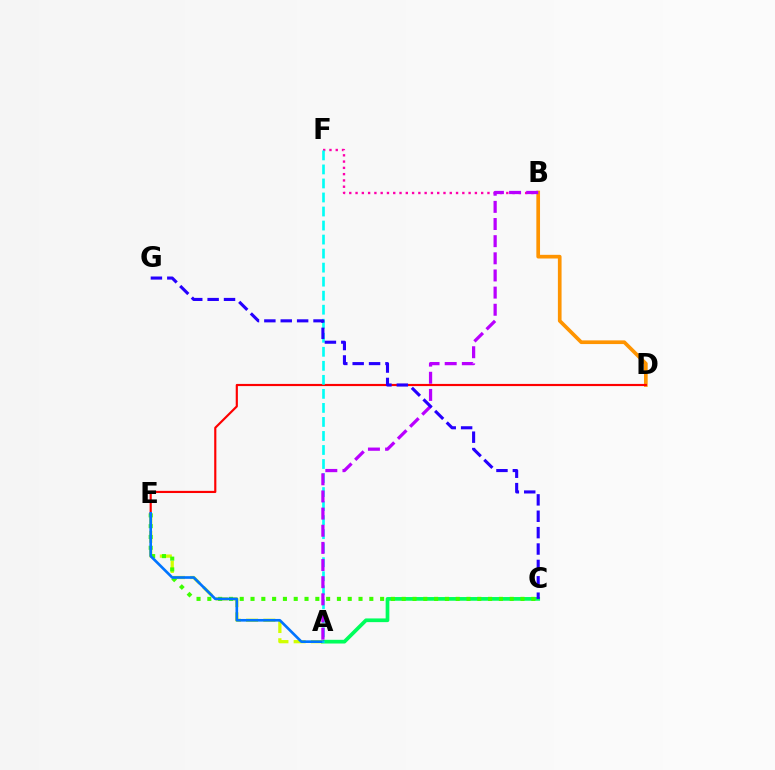{('A', 'C'): [{'color': '#00ff5c', 'line_style': 'solid', 'thickness': 2.67}], ('B', 'D'): [{'color': '#ff9400', 'line_style': 'solid', 'thickness': 2.65}], ('B', 'F'): [{'color': '#ff00ac', 'line_style': 'dotted', 'thickness': 1.71}], ('A', 'E'): [{'color': '#d1ff00', 'line_style': 'dashed', 'thickness': 2.34}, {'color': '#0074ff', 'line_style': 'solid', 'thickness': 1.91}], ('C', 'E'): [{'color': '#3dff00', 'line_style': 'dotted', 'thickness': 2.93}], ('D', 'E'): [{'color': '#ff0000', 'line_style': 'solid', 'thickness': 1.56}], ('A', 'F'): [{'color': '#00fff6', 'line_style': 'dashed', 'thickness': 1.91}], ('A', 'B'): [{'color': '#b900ff', 'line_style': 'dashed', 'thickness': 2.33}], ('C', 'G'): [{'color': '#2500ff', 'line_style': 'dashed', 'thickness': 2.23}]}